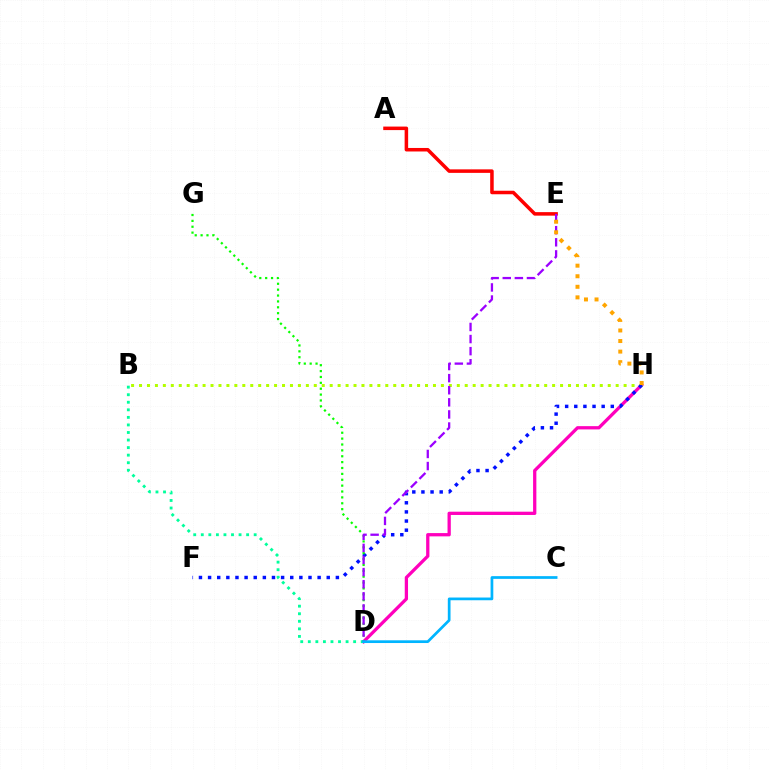{('A', 'E'): [{'color': '#ff0000', 'line_style': 'solid', 'thickness': 2.53}], ('D', 'H'): [{'color': '#ff00bd', 'line_style': 'solid', 'thickness': 2.36}], ('B', 'H'): [{'color': '#b3ff00', 'line_style': 'dotted', 'thickness': 2.16}], ('F', 'H'): [{'color': '#0010ff', 'line_style': 'dotted', 'thickness': 2.48}], ('D', 'G'): [{'color': '#08ff00', 'line_style': 'dotted', 'thickness': 1.6}], ('B', 'D'): [{'color': '#00ff9d', 'line_style': 'dotted', 'thickness': 2.05}], ('D', 'E'): [{'color': '#9b00ff', 'line_style': 'dashed', 'thickness': 1.64}], ('C', 'D'): [{'color': '#00b5ff', 'line_style': 'solid', 'thickness': 1.96}], ('E', 'H'): [{'color': '#ffa500', 'line_style': 'dotted', 'thickness': 2.87}]}